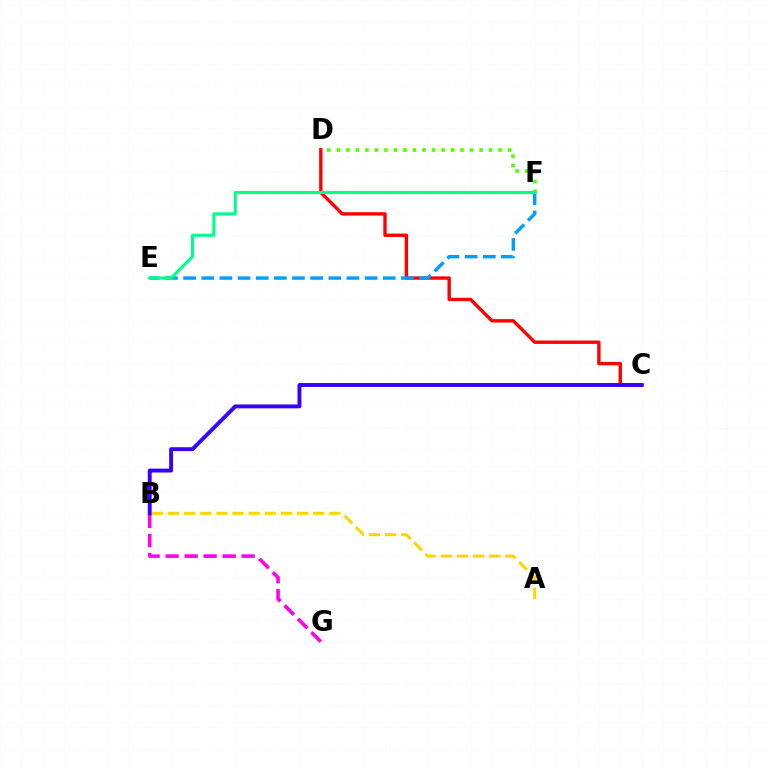{('C', 'D'): [{'color': '#ff0000', 'line_style': 'solid', 'thickness': 2.43}], ('B', 'G'): [{'color': '#ff00ed', 'line_style': 'dashed', 'thickness': 2.58}], ('A', 'B'): [{'color': '#ffd500', 'line_style': 'dashed', 'thickness': 2.19}], ('D', 'F'): [{'color': '#4fff00', 'line_style': 'dotted', 'thickness': 2.58}], ('E', 'F'): [{'color': '#009eff', 'line_style': 'dashed', 'thickness': 2.47}, {'color': '#00ff86', 'line_style': 'solid', 'thickness': 2.22}], ('B', 'C'): [{'color': '#3700ff', 'line_style': 'solid', 'thickness': 2.81}]}